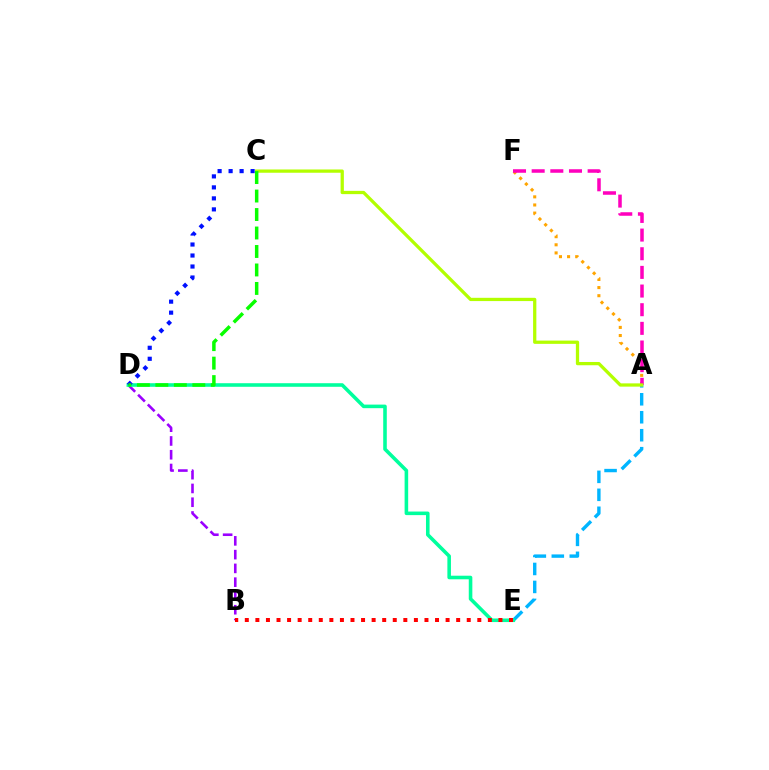{('A', 'F'): [{'color': '#ffa500', 'line_style': 'dotted', 'thickness': 2.2}, {'color': '#ff00bd', 'line_style': 'dashed', 'thickness': 2.53}], ('A', 'E'): [{'color': '#00b5ff', 'line_style': 'dashed', 'thickness': 2.44}], ('B', 'D'): [{'color': '#9b00ff', 'line_style': 'dashed', 'thickness': 1.87}], ('D', 'E'): [{'color': '#00ff9d', 'line_style': 'solid', 'thickness': 2.58}], ('A', 'C'): [{'color': '#b3ff00', 'line_style': 'solid', 'thickness': 2.35}], ('C', 'D'): [{'color': '#0010ff', 'line_style': 'dotted', 'thickness': 2.99}, {'color': '#08ff00', 'line_style': 'dashed', 'thickness': 2.51}], ('B', 'E'): [{'color': '#ff0000', 'line_style': 'dotted', 'thickness': 2.87}]}